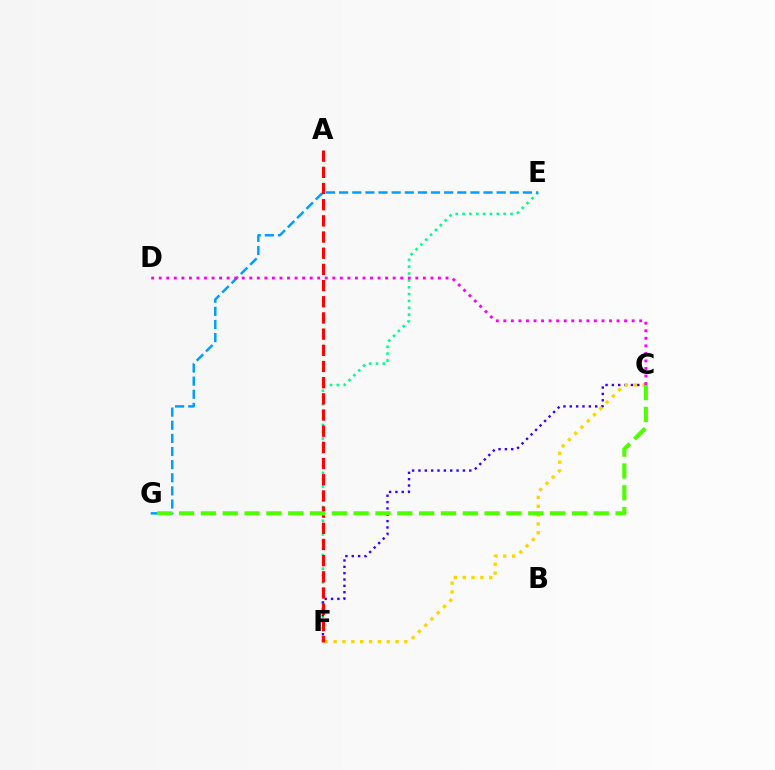{('E', 'F'): [{'color': '#00ff86', 'line_style': 'dotted', 'thickness': 1.86}], ('C', 'F'): [{'color': '#3700ff', 'line_style': 'dotted', 'thickness': 1.73}, {'color': '#ffd500', 'line_style': 'dotted', 'thickness': 2.4}], ('E', 'G'): [{'color': '#009eff', 'line_style': 'dashed', 'thickness': 1.78}], ('A', 'F'): [{'color': '#ff0000', 'line_style': 'dashed', 'thickness': 2.2}], ('C', 'D'): [{'color': '#ff00ed', 'line_style': 'dotted', 'thickness': 2.05}], ('C', 'G'): [{'color': '#4fff00', 'line_style': 'dashed', 'thickness': 2.96}]}